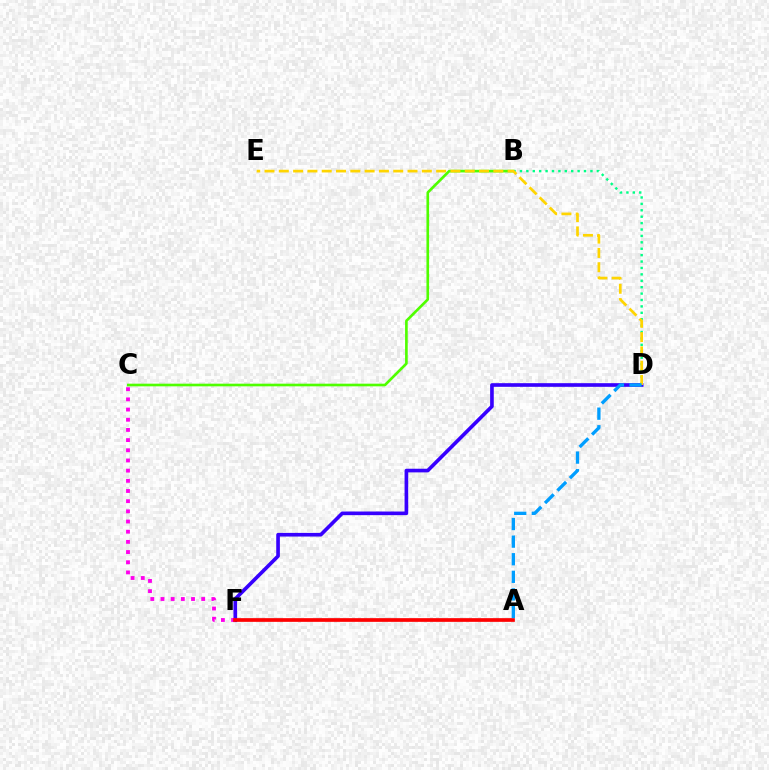{('B', 'C'): [{'color': '#4fff00', 'line_style': 'solid', 'thickness': 1.91}], ('D', 'F'): [{'color': '#3700ff', 'line_style': 'solid', 'thickness': 2.62}], ('C', 'F'): [{'color': '#ff00ed', 'line_style': 'dotted', 'thickness': 2.77}], ('B', 'D'): [{'color': '#00ff86', 'line_style': 'dotted', 'thickness': 1.74}], ('D', 'E'): [{'color': '#ffd500', 'line_style': 'dashed', 'thickness': 1.94}], ('A', 'F'): [{'color': '#ff0000', 'line_style': 'solid', 'thickness': 2.66}], ('A', 'D'): [{'color': '#009eff', 'line_style': 'dashed', 'thickness': 2.39}]}